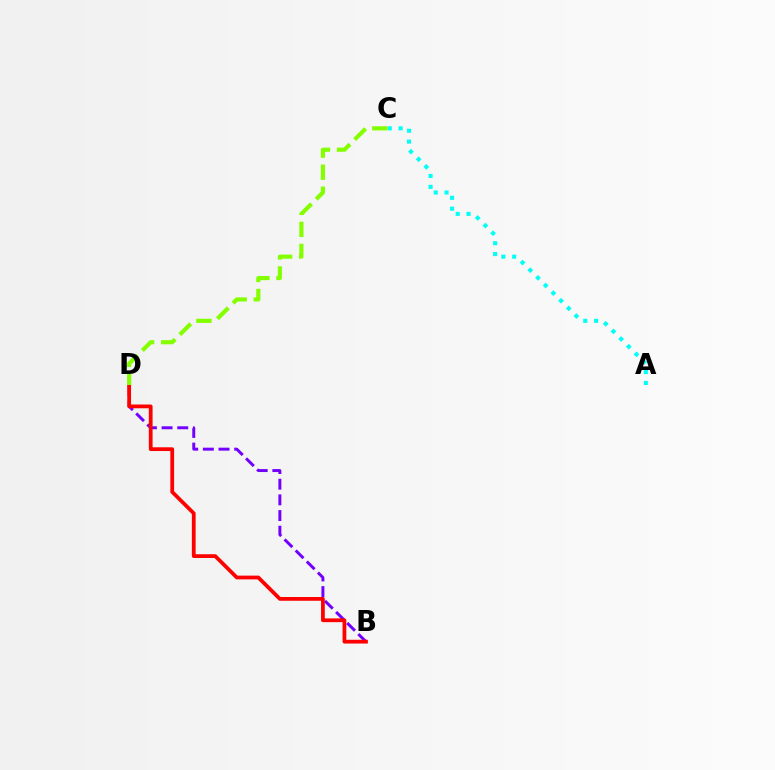{('B', 'D'): [{'color': '#7200ff', 'line_style': 'dashed', 'thickness': 2.13}, {'color': '#ff0000', 'line_style': 'solid', 'thickness': 2.71}], ('A', 'C'): [{'color': '#00fff6', 'line_style': 'dotted', 'thickness': 2.94}], ('C', 'D'): [{'color': '#84ff00', 'line_style': 'dashed', 'thickness': 2.99}]}